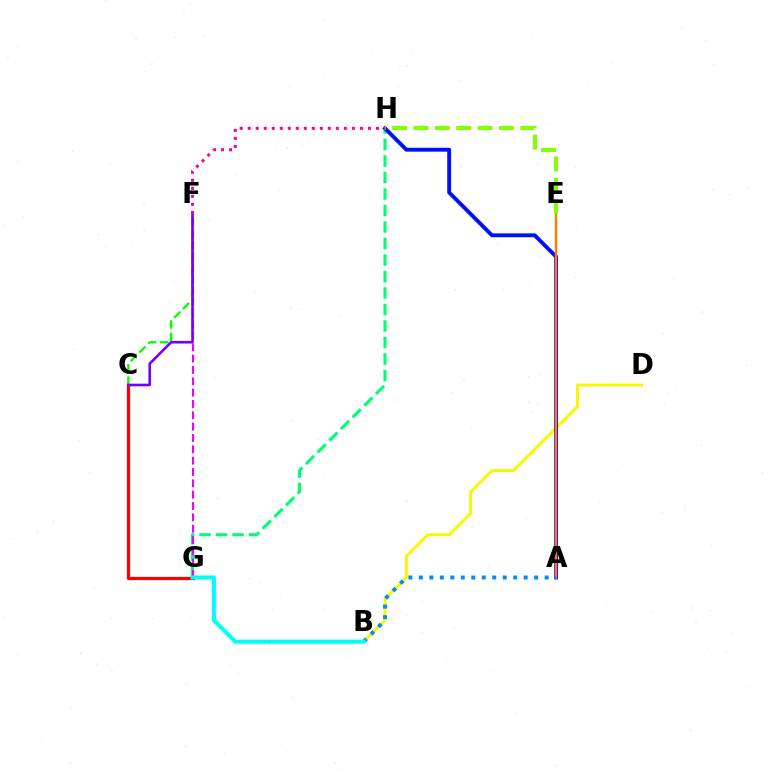{('C', 'F'): [{'color': '#08ff00', 'line_style': 'dashed', 'thickness': 1.68}, {'color': '#7200ff', 'line_style': 'solid', 'thickness': 1.88}], ('C', 'G'): [{'color': '#ff0000', 'line_style': 'solid', 'thickness': 2.33}], ('G', 'H'): [{'color': '#00ff74', 'line_style': 'dashed', 'thickness': 2.24}], ('B', 'D'): [{'color': '#fcf500', 'line_style': 'solid', 'thickness': 2.11}], ('A', 'H'): [{'color': '#0010ff', 'line_style': 'solid', 'thickness': 2.8}], ('A', 'E'): [{'color': '#ff7c00', 'line_style': 'solid', 'thickness': 1.71}], ('A', 'B'): [{'color': '#008cff', 'line_style': 'dotted', 'thickness': 2.85}], ('F', 'G'): [{'color': '#ee00ff', 'line_style': 'dashed', 'thickness': 1.54}], ('E', 'H'): [{'color': '#84ff00', 'line_style': 'dashed', 'thickness': 2.9}], ('B', 'G'): [{'color': '#00fff6', 'line_style': 'solid', 'thickness': 2.93}], ('F', 'H'): [{'color': '#ff0094', 'line_style': 'dotted', 'thickness': 2.18}]}